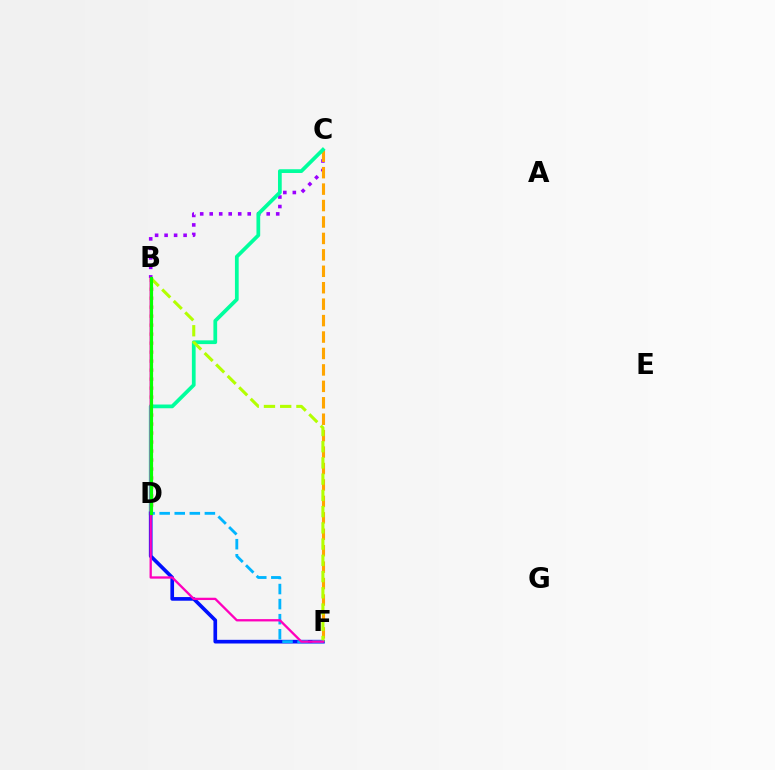{('B', 'C'): [{'color': '#9b00ff', 'line_style': 'dotted', 'thickness': 2.58}], ('C', 'F'): [{'color': '#ffa500', 'line_style': 'dashed', 'thickness': 2.23}], ('B', 'D'): [{'color': '#ff0000', 'line_style': 'dotted', 'thickness': 2.44}, {'color': '#08ff00', 'line_style': 'solid', 'thickness': 2.27}], ('C', 'D'): [{'color': '#00ff9d', 'line_style': 'solid', 'thickness': 2.69}], ('D', 'F'): [{'color': '#0010ff', 'line_style': 'solid', 'thickness': 2.64}, {'color': '#00b5ff', 'line_style': 'dashed', 'thickness': 2.05}], ('B', 'F'): [{'color': '#b3ff00', 'line_style': 'dashed', 'thickness': 2.21}, {'color': '#ff00bd', 'line_style': 'solid', 'thickness': 1.67}]}